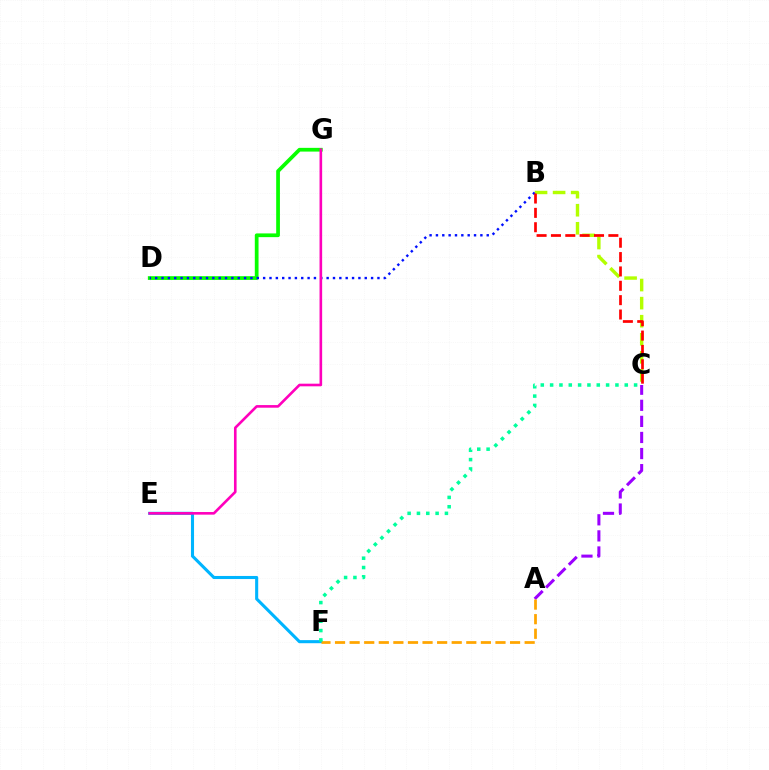{('E', 'F'): [{'color': '#00b5ff', 'line_style': 'solid', 'thickness': 2.22}], ('D', 'G'): [{'color': '#08ff00', 'line_style': 'solid', 'thickness': 2.69}], ('B', 'C'): [{'color': '#b3ff00', 'line_style': 'dashed', 'thickness': 2.45}, {'color': '#ff0000', 'line_style': 'dashed', 'thickness': 1.95}], ('B', 'D'): [{'color': '#0010ff', 'line_style': 'dotted', 'thickness': 1.73}], ('E', 'G'): [{'color': '#ff00bd', 'line_style': 'solid', 'thickness': 1.89}], ('A', 'C'): [{'color': '#9b00ff', 'line_style': 'dashed', 'thickness': 2.18}], ('A', 'F'): [{'color': '#ffa500', 'line_style': 'dashed', 'thickness': 1.98}], ('C', 'F'): [{'color': '#00ff9d', 'line_style': 'dotted', 'thickness': 2.53}]}